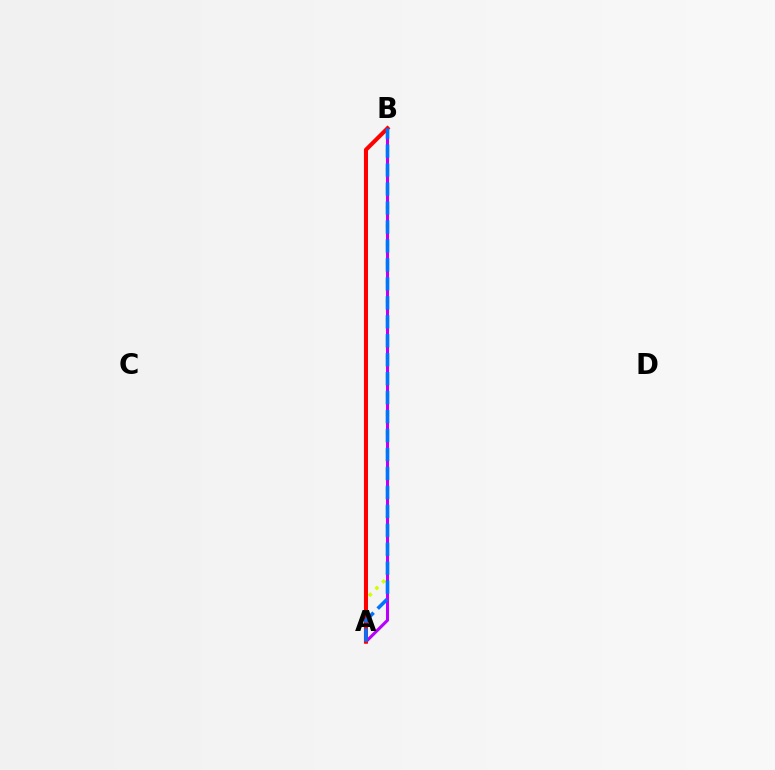{('A', 'B'): [{'color': '#d1ff00', 'line_style': 'dotted', 'thickness': 2.55}, {'color': '#b900ff', 'line_style': 'solid', 'thickness': 2.2}, {'color': '#00ff5c', 'line_style': 'dashed', 'thickness': 1.74}, {'color': '#ff0000', 'line_style': 'solid', 'thickness': 2.92}, {'color': '#0074ff', 'line_style': 'dashed', 'thickness': 2.58}]}